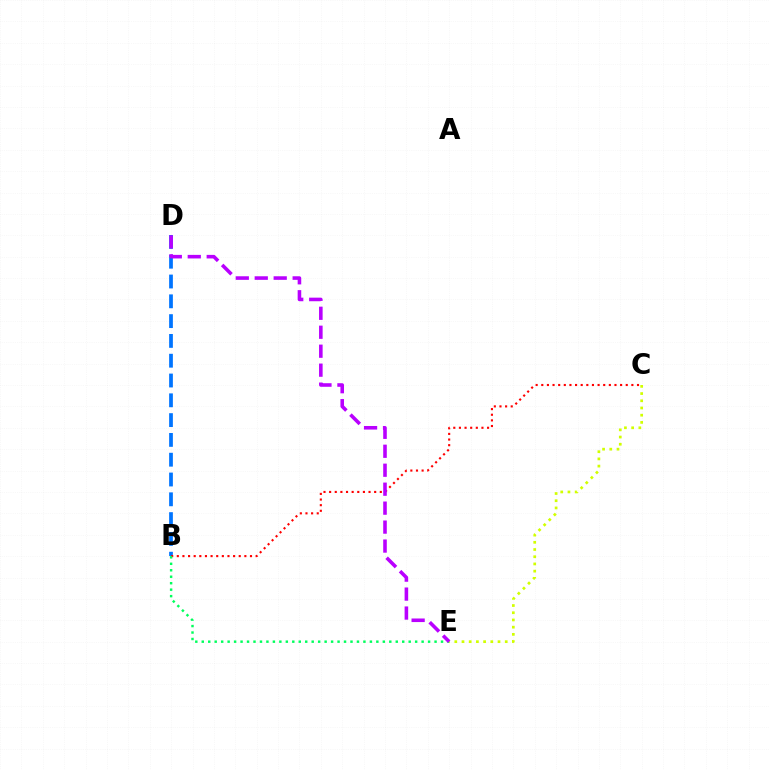{('C', 'E'): [{'color': '#d1ff00', 'line_style': 'dotted', 'thickness': 1.96}], ('B', 'D'): [{'color': '#0074ff', 'line_style': 'dashed', 'thickness': 2.69}], ('B', 'C'): [{'color': '#ff0000', 'line_style': 'dotted', 'thickness': 1.53}], ('B', 'E'): [{'color': '#00ff5c', 'line_style': 'dotted', 'thickness': 1.76}], ('D', 'E'): [{'color': '#b900ff', 'line_style': 'dashed', 'thickness': 2.58}]}